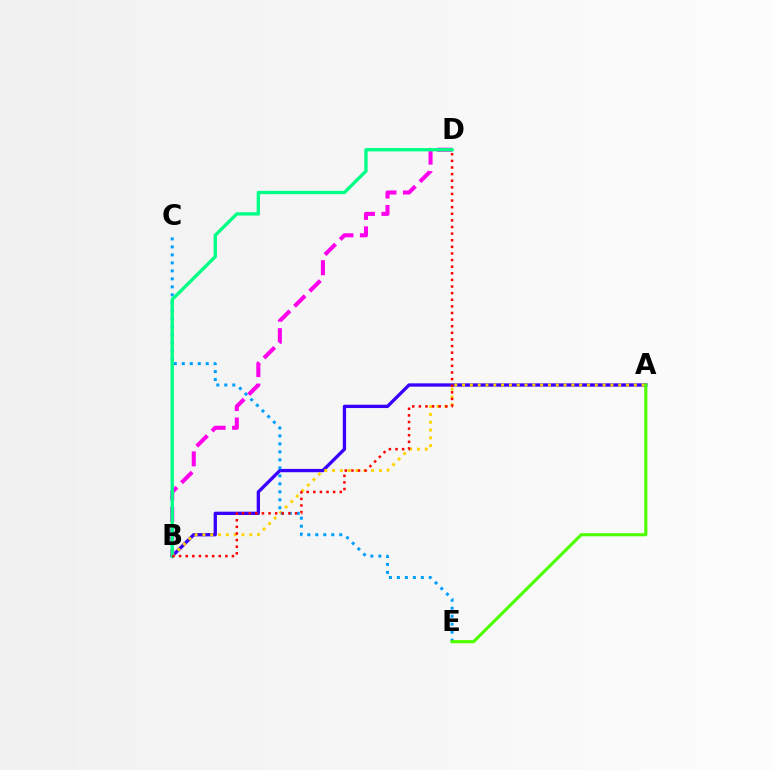{('A', 'B'): [{'color': '#3700ff', 'line_style': 'solid', 'thickness': 2.38}, {'color': '#ffd500', 'line_style': 'dotted', 'thickness': 2.12}], ('C', 'E'): [{'color': '#009eff', 'line_style': 'dotted', 'thickness': 2.17}], ('B', 'D'): [{'color': '#ff00ed', 'line_style': 'dashed', 'thickness': 2.91}, {'color': '#00ff86', 'line_style': 'solid', 'thickness': 2.4}, {'color': '#ff0000', 'line_style': 'dotted', 'thickness': 1.8}], ('A', 'E'): [{'color': '#4fff00', 'line_style': 'solid', 'thickness': 2.26}]}